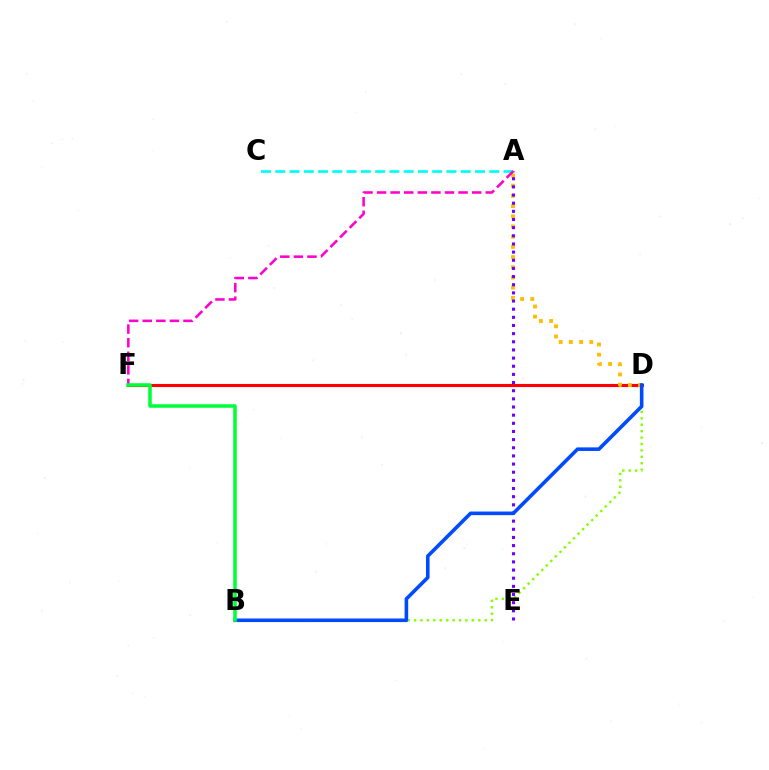{('D', 'F'): [{'color': '#ff0000', 'line_style': 'solid', 'thickness': 2.24}], ('A', 'D'): [{'color': '#ffbd00', 'line_style': 'dotted', 'thickness': 2.77}], ('B', 'D'): [{'color': '#84ff00', 'line_style': 'dotted', 'thickness': 1.74}, {'color': '#004bff', 'line_style': 'solid', 'thickness': 2.59}], ('A', 'E'): [{'color': '#7200ff', 'line_style': 'dotted', 'thickness': 2.21}], ('A', 'C'): [{'color': '#00fff6', 'line_style': 'dashed', 'thickness': 1.94}], ('A', 'F'): [{'color': '#ff00cf', 'line_style': 'dashed', 'thickness': 1.85}], ('B', 'F'): [{'color': '#00ff39', 'line_style': 'solid', 'thickness': 2.54}]}